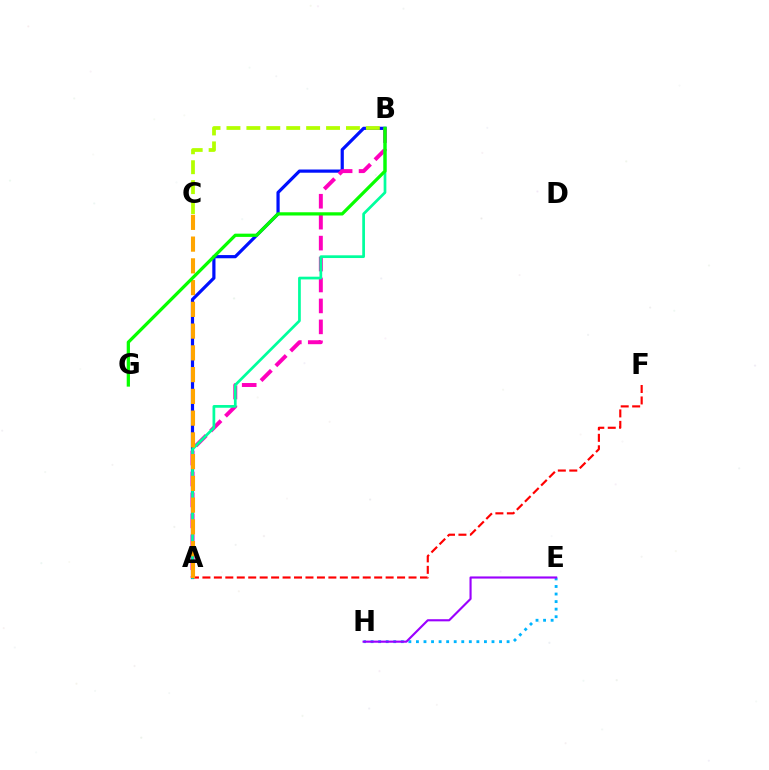{('A', 'B'): [{'color': '#0010ff', 'line_style': 'solid', 'thickness': 2.3}, {'color': '#ff00bd', 'line_style': 'dashed', 'thickness': 2.84}, {'color': '#00ff9d', 'line_style': 'solid', 'thickness': 1.96}], ('A', 'F'): [{'color': '#ff0000', 'line_style': 'dashed', 'thickness': 1.56}], ('E', 'H'): [{'color': '#00b5ff', 'line_style': 'dotted', 'thickness': 2.05}, {'color': '#9b00ff', 'line_style': 'solid', 'thickness': 1.54}], ('A', 'C'): [{'color': '#ffa500', 'line_style': 'dashed', 'thickness': 2.96}], ('B', 'C'): [{'color': '#b3ff00', 'line_style': 'dashed', 'thickness': 2.71}], ('B', 'G'): [{'color': '#08ff00', 'line_style': 'solid', 'thickness': 2.34}]}